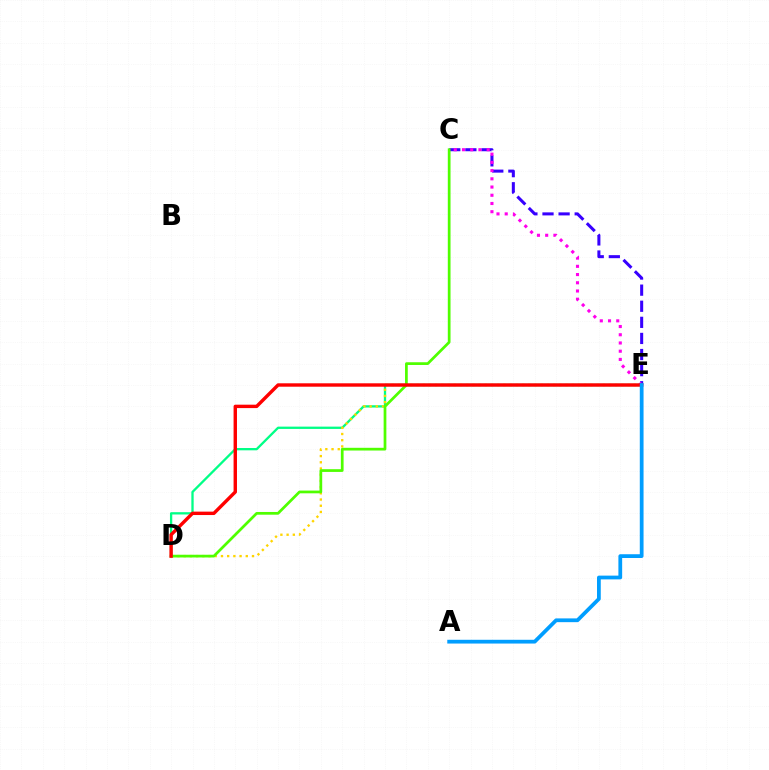{('D', 'E'): [{'color': '#00ff86', 'line_style': 'solid', 'thickness': 1.66}, {'color': '#ffd500', 'line_style': 'dotted', 'thickness': 1.69}, {'color': '#ff0000', 'line_style': 'solid', 'thickness': 2.45}], ('C', 'E'): [{'color': '#3700ff', 'line_style': 'dashed', 'thickness': 2.19}, {'color': '#ff00ed', 'line_style': 'dotted', 'thickness': 2.23}], ('C', 'D'): [{'color': '#4fff00', 'line_style': 'solid', 'thickness': 1.97}], ('A', 'E'): [{'color': '#009eff', 'line_style': 'solid', 'thickness': 2.71}]}